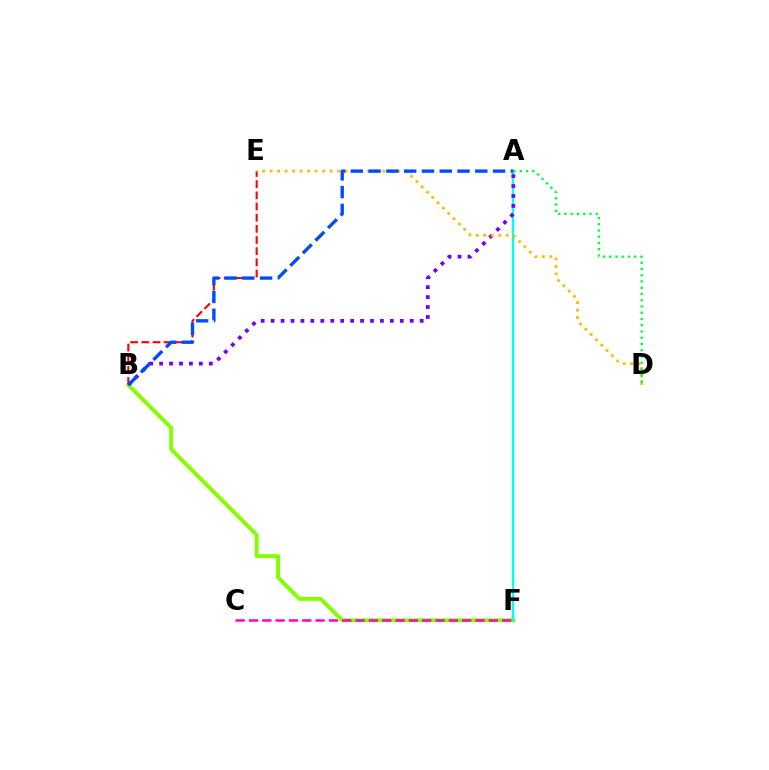{('B', 'E'): [{'color': '#ff0000', 'line_style': 'dashed', 'thickness': 1.52}], ('B', 'F'): [{'color': '#84ff00', 'line_style': 'solid', 'thickness': 2.82}], ('A', 'F'): [{'color': '#00fff6', 'line_style': 'solid', 'thickness': 1.69}], ('A', 'B'): [{'color': '#7200ff', 'line_style': 'dotted', 'thickness': 2.7}, {'color': '#004bff', 'line_style': 'dashed', 'thickness': 2.42}], ('D', 'E'): [{'color': '#ffbd00', 'line_style': 'dotted', 'thickness': 2.04}], ('C', 'F'): [{'color': '#ff00cf', 'line_style': 'dashed', 'thickness': 1.81}], ('A', 'D'): [{'color': '#00ff39', 'line_style': 'dotted', 'thickness': 1.7}]}